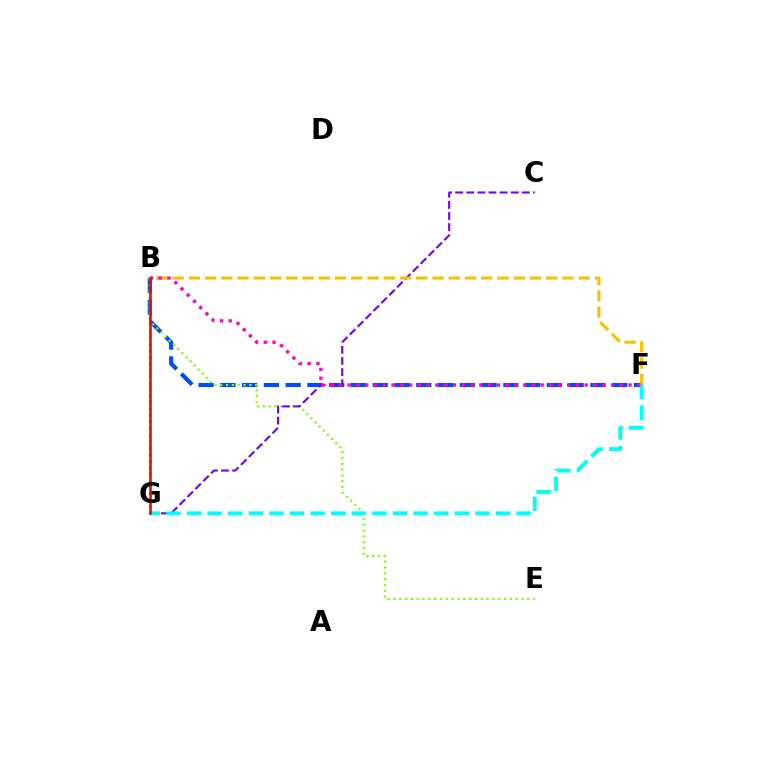{('B', 'F'): [{'color': '#004bff', 'line_style': 'dashed', 'thickness': 2.96}, {'color': '#ffbd00', 'line_style': 'dashed', 'thickness': 2.21}, {'color': '#ff00cf', 'line_style': 'dotted', 'thickness': 2.39}], ('B', 'E'): [{'color': '#84ff00', 'line_style': 'dotted', 'thickness': 1.58}], ('B', 'G'): [{'color': '#00ff39', 'line_style': 'dotted', 'thickness': 1.77}, {'color': '#ff0000', 'line_style': 'solid', 'thickness': 1.86}], ('C', 'G'): [{'color': '#7200ff', 'line_style': 'dashed', 'thickness': 1.51}], ('F', 'G'): [{'color': '#00fff6', 'line_style': 'dashed', 'thickness': 2.8}]}